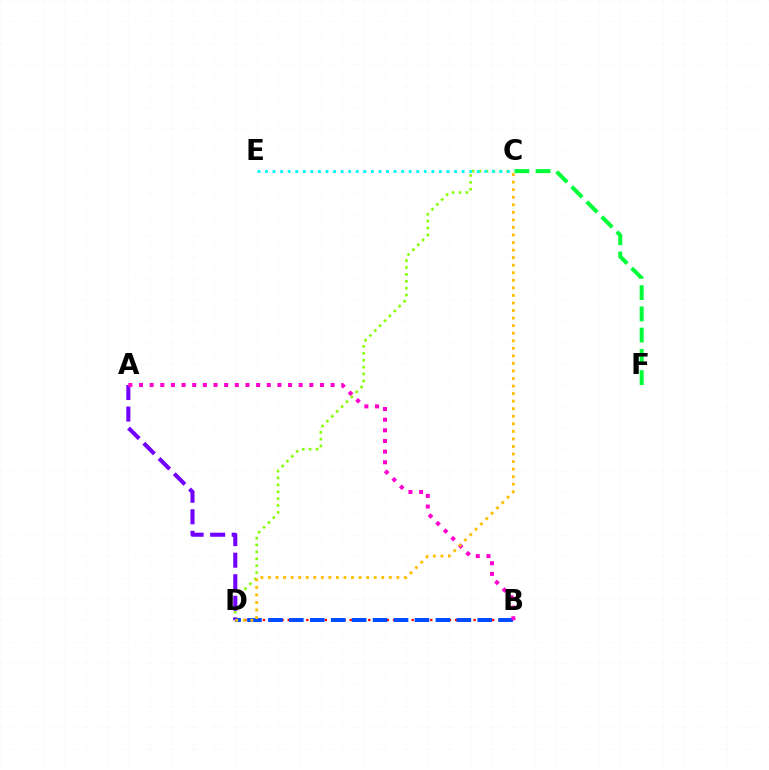{('C', 'F'): [{'color': '#00ff39', 'line_style': 'dashed', 'thickness': 2.89}], ('C', 'D'): [{'color': '#84ff00', 'line_style': 'dotted', 'thickness': 1.88}, {'color': '#ffbd00', 'line_style': 'dotted', 'thickness': 2.05}], ('A', 'D'): [{'color': '#7200ff', 'line_style': 'dashed', 'thickness': 2.93}], ('B', 'D'): [{'color': '#ff0000', 'line_style': 'dotted', 'thickness': 1.68}, {'color': '#004bff', 'line_style': 'dashed', 'thickness': 2.84}], ('A', 'B'): [{'color': '#ff00cf', 'line_style': 'dotted', 'thickness': 2.89}], ('C', 'E'): [{'color': '#00fff6', 'line_style': 'dotted', 'thickness': 2.05}]}